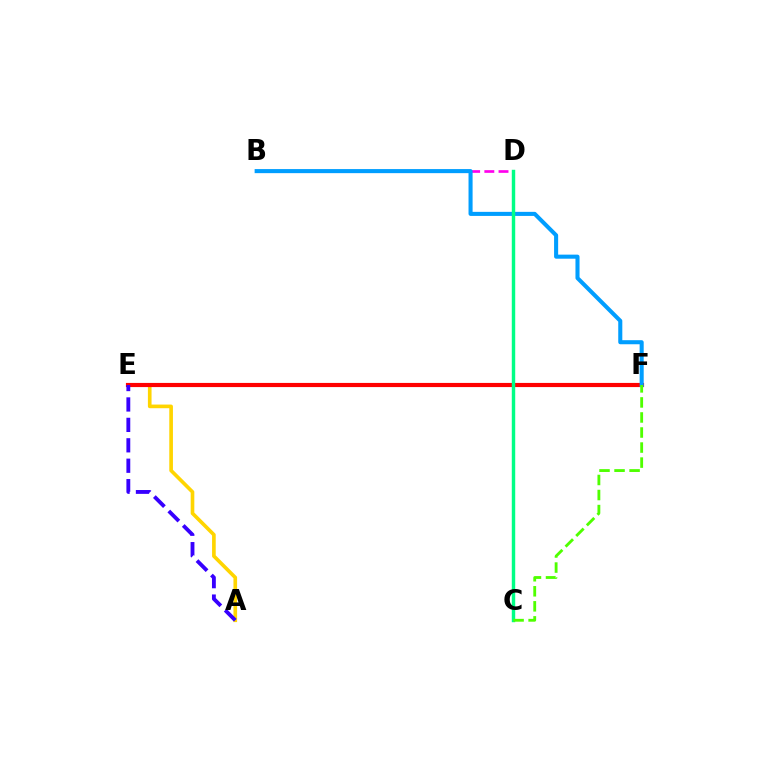{('B', 'D'): [{'color': '#ff00ed', 'line_style': 'dashed', 'thickness': 1.93}], ('A', 'E'): [{'color': '#ffd500', 'line_style': 'solid', 'thickness': 2.63}, {'color': '#3700ff', 'line_style': 'dashed', 'thickness': 2.77}], ('E', 'F'): [{'color': '#ff0000', 'line_style': 'solid', 'thickness': 2.99}], ('B', 'F'): [{'color': '#009eff', 'line_style': 'solid', 'thickness': 2.93}], ('C', 'D'): [{'color': '#00ff86', 'line_style': 'solid', 'thickness': 2.47}], ('C', 'F'): [{'color': '#4fff00', 'line_style': 'dashed', 'thickness': 2.04}]}